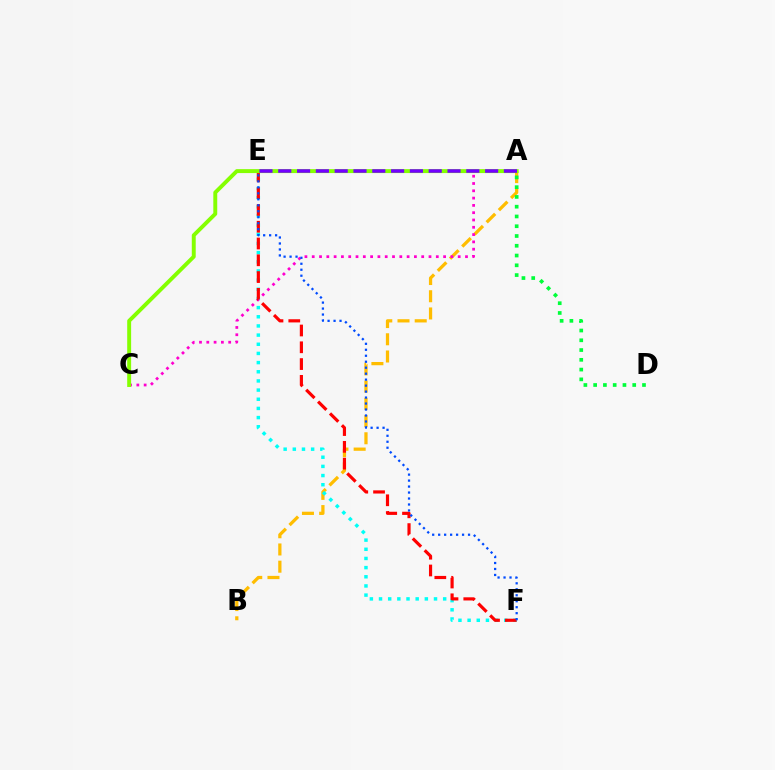{('A', 'B'): [{'color': '#ffbd00', 'line_style': 'dashed', 'thickness': 2.34}], ('E', 'F'): [{'color': '#00fff6', 'line_style': 'dotted', 'thickness': 2.49}, {'color': '#ff0000', 'line_style': 'dashed', 'thickness': 2.28}, {'color': '#004bff', 'line_style': 'dotted', 'thickness': 1.62}], ('A', 'C'): [{'color': '#ff00cf', 'line_style': 'dotted', 'thickness': 1.98}, {'color': '#84ff00', 'line_style': 'solid', 'thickness': 2.83}], ('A', 'D'): [{'color': '#00ff39', 'line_style': 'dotted', 'thickness': 2.65}], ('A', 'E'): [{'color': '#7200ff', 'line_style': 'dashed', 'thickness': 2.55}]}